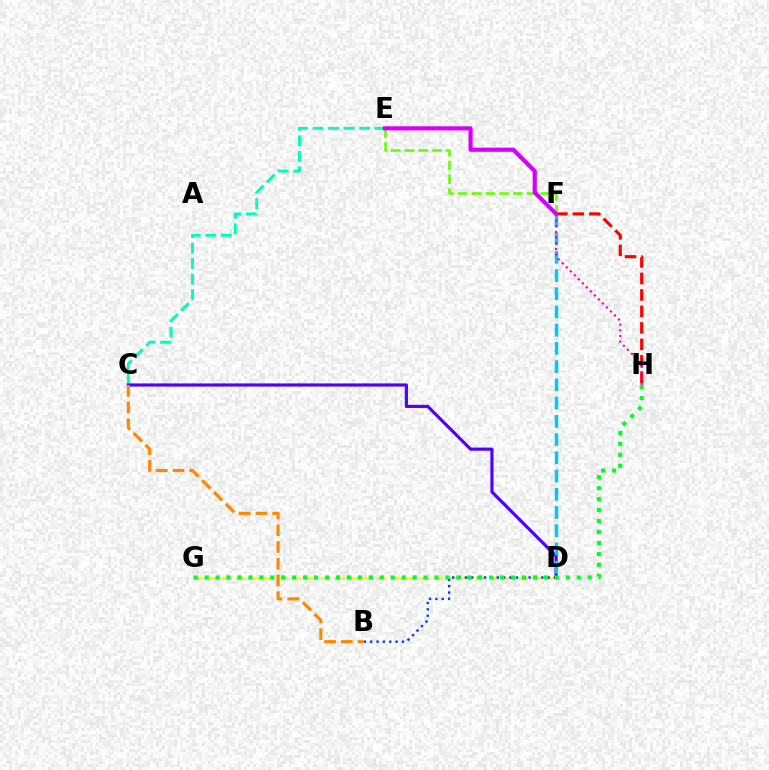{('D', 'G'): [{'color': '#eeff00', 'line_style': 'dashed', 'thickness': 1.92}], ('C', 'E'): [{'color': '#00ffaf', 'line_style': 'dashed', 'thickness': 2.11}], ('B', 'D'): [{'color': '#003fff', 'line_style': 'dotted', 'thickness': 1.73}], ('C', 'D'): [{'color': '#4f00ff', 'line_style': 'solid', 'thickness': 2.26}], ('E', 'F'): [{'color': '#66ff00', 'line_style': 'dashed', 'thickness': 1.87}, {'color': '#d600ff', 'line_style': 'solid', 'thickness': 3.0}], ('F', 'H'): [{'color': '#ff0000', 'line_style': 'dashed', 'thickness': 2.24}, {'color': '#ff00a0', 'line_style': 'dotted', 'thickness': 1.54}], ('B', 'C'): [{'color': '#ff8800', 'line_style': 'dashed', 'thickness': 2.28}], ('G', 'H'): [{'color': '#00ff27', 'line_style': 'dotted', 'thickness': 2.97}], ('D', 'F'): [{'color': '#00c7ff', 'line_style': 'dashed', 'thickness': 2.48}]}